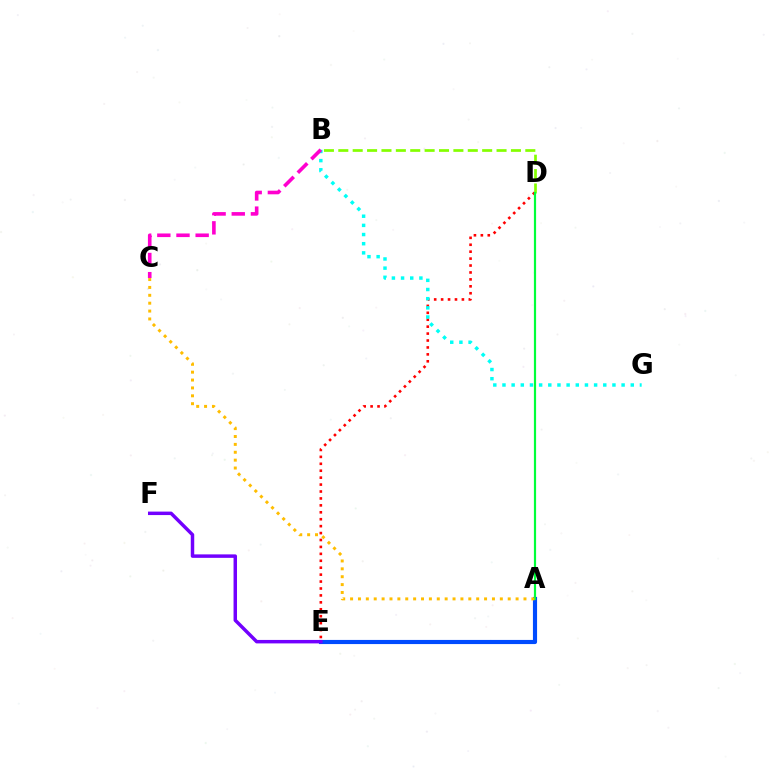{('D', 'E'): [{'color': '#ff0000', 'line_style': 'dotted', 'thickness': 1.88}], ('A', 'E'): [{'color': '#004bff', 'line_style': 'solid', 'thickness': 2.98}], ('B', 'G'): [{'color': '#00fff6', 'line_style': 'dotted', 'thickness': 2.49}], ('E', 'F'): [{'color': '#7200ff', 'line_style': 'solid', 'thickness': 2.5}], ('B', 'D'): [{'color': '#84ff00', 'line_style': 'dashed', 'thickness': 1.95}], ('B', 'C'): [{'color': '#ff00cf', 'line_style': 'dashed', 'thickness': 2.6}], ('A', 'D'): [{'color': '#00ff39', 'line_style': 'solid', 'thickness': 1.58}], ('A', 'C'): [{'color': '#ffbd00', 'line_style': 'dotted', 'thickness': 2.14}]}